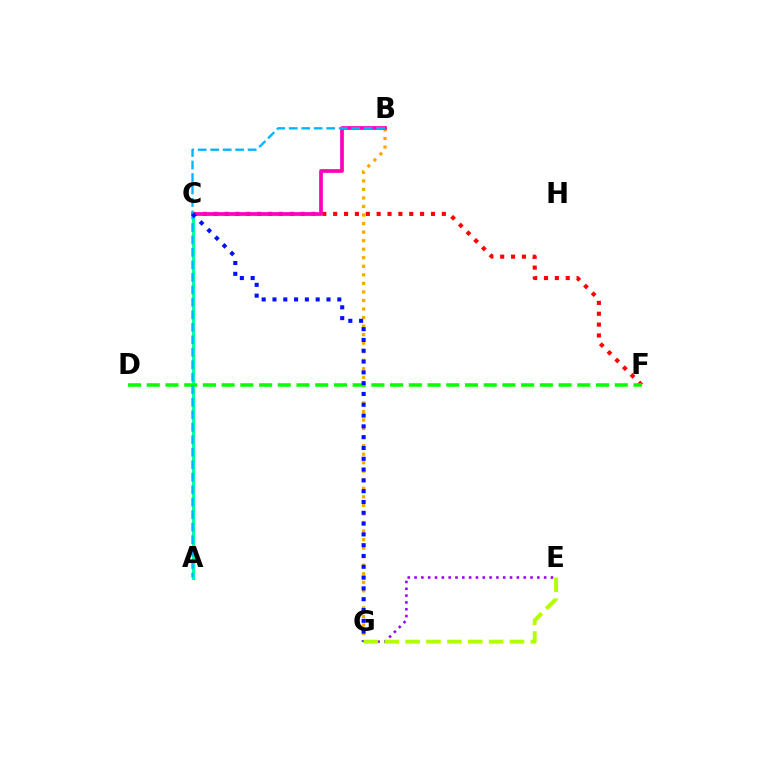{('B', 'G'): [{'color': '#ffa500', 'line_style': 'dotted', 'thickness': 2.32}], ('C', 'F'): [{'color': '#ff0000', 'line_style': 'dotted', 'thickness': 2.95}], ('B', 'C'): [{'color': '#ff00bd', 'line_style': 'solid', 'thickness': 2.68}], ('A', 'C'): [{'color': '#00ff9d', 'line_style': 'solid', 'thickness': 2.27}], ('E', 'G'): [{'color': '#9b00ff', 'line_style': 'dotted', 'thickness': 1.85}, {'color': '#b3ff00', 'line_style': 'dashed', 'thickness': 2.84}], ('D', 'F'): [{'color': '#08ff00', 'line_style': 'dashed', 'thickness': 2.54}], ('A', 'B'): [{'color': '#00b5ff', 'line_style': 'dashed', 'thickness': 1.7}], ('C', 'G'): [{'color': '#0010ff', 'line_style': 'dotted', 'thickness': 2.94}]}